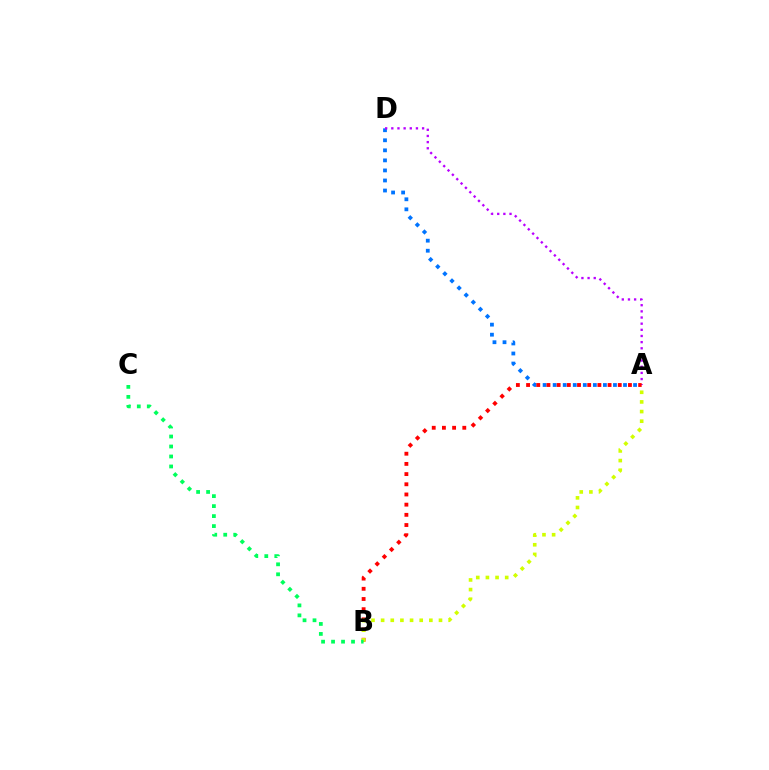{('A', 'D'): [{'color': '#0074ff', 'line_style': 'dotted', 'thickness': 2.73}, {'color': '#b900ff', 'line_style': 'dotted', 'thickness': 1.67}], ('A', 'B'): [{'color': '#ff0000', 'line_style': 'dotted', 'thickness': 2.77}, {'color': '#d1ff00', 'line_style': 'dotted', 'thickness': 2.62}], ('B', 'C'): [{'color': '#00ff5c', 'line_style': 'dotted', 'thickness': 2.71}]}